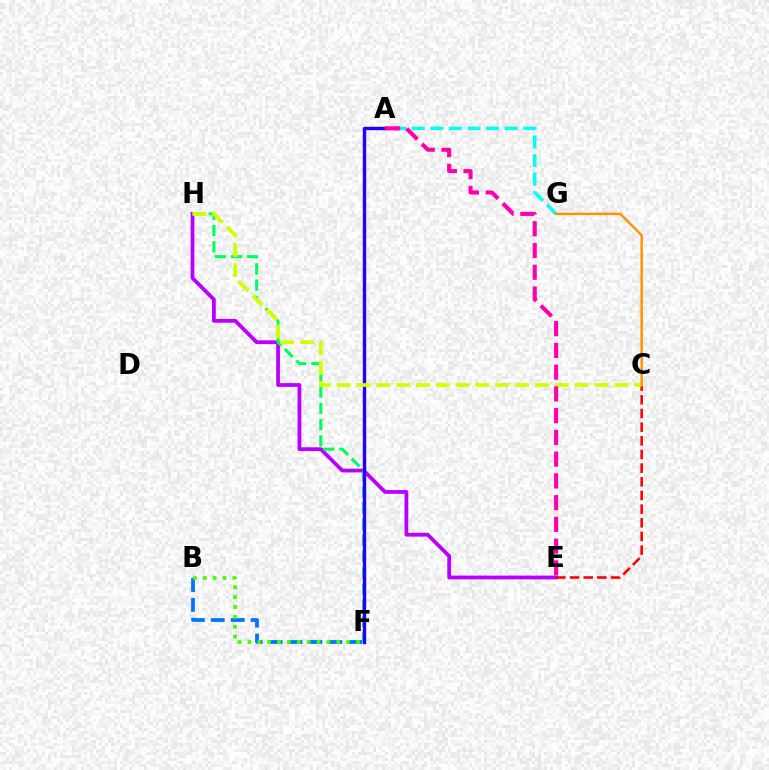{('E', 'H'): [{'color': '#b900ff', 'line_style': 'solid', 'thickness': 2.71}], ('B', 'F'): [{'color': '#0074ff', 'line_style': 'dashed', 'thickness': 2.71}, {'color': '#3dff00', 'line_style': 'dotted', 'thickness': 2.68}], ('F', 'H'): [{'color': '#00ff5c', 'line_style': 'dashed', 'thickness': 2.2}], ('C', 'E'): [{'color': '#ff0000', 'line_style': 'dashed', 'thickness': 1.86}], ('A', 'G'): [{'color': '#00fff6', 'line_style': 'dashed', 'thickness': 2.52}], ('A', 'F'): [{'color': '#2500ff', 'line_style': 'solid', 'thickness': 2.45}], ('C', 'H'): [{'color': '#d1ff00', 'line_style': 'dashed', 'thickness': 2.69}], ('A', 'E'): [{'color': '#ff00ac', 'line_style': 'dashed', 'thickness': 2.95}], ('C', 'G'): [{'color': '#ff9400', 'line_style': 'solid', 'thickness': 1.79}]}